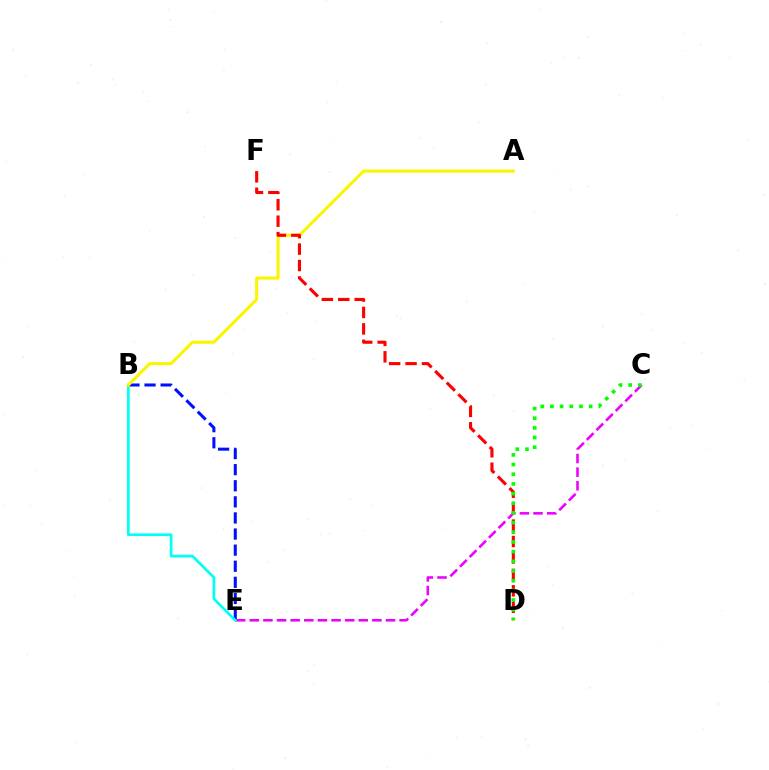{('B', 'E'): [{'color': '#0010ff', 'line_style': 'dashed', 'thickness': 2.19}, {'color': '#00fff6', 'line_style': 'solid', 'thickness': 1.96}], ('C', 'E'): [{'color': '#ee00ff', 'line_style': 'dashed', 'thickness': 1.85}], ('A', 'B'): [{'color': '#fcf500', 'line_style': 'solid', 'thickness': 2.23}], ('D', 'F'): [{'color': '#ff0000', 'line_style': 'dashed', 'thickness': 2.23}], ('C', 'D'): [{'color': '#08ff00', 'line_style': 'dotted', 'thickness': 2.63}]}